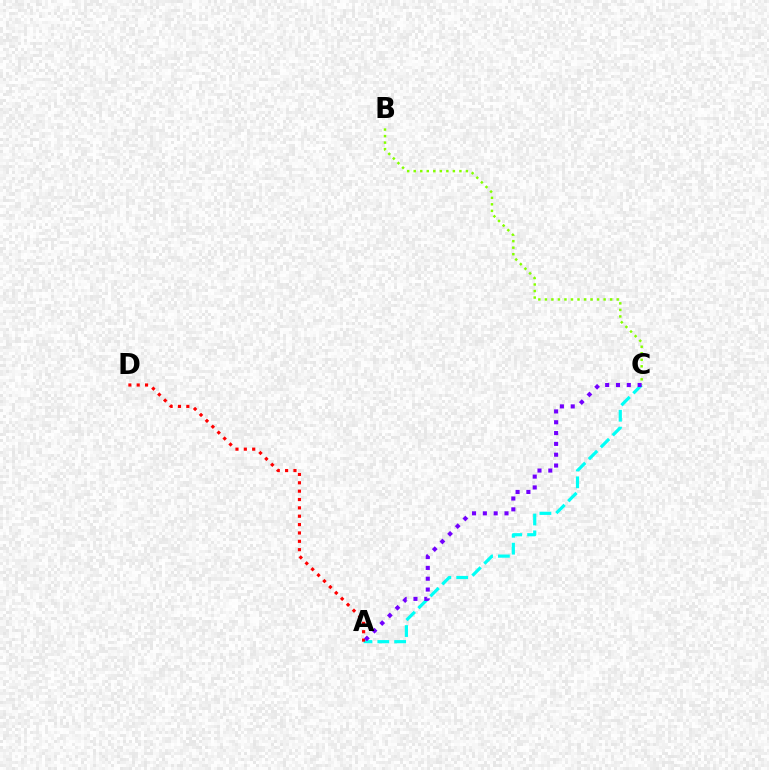{('A', 'C'): [{'color': '#00fff6', 'line_style': 'dashed', 'thickness': 2.29}, {'color': '#7200ff', 'line_style': 'dotted', 'thickness': 2.94}], ('A', 'D'): [{'color': '#ff0000', 'line_style': 'dotted', 'thickness': 2.27}], ('B', 'C'): [{'color': '#84ff00', 'line_style': 'dotted', 'thickness': 1.77}]}